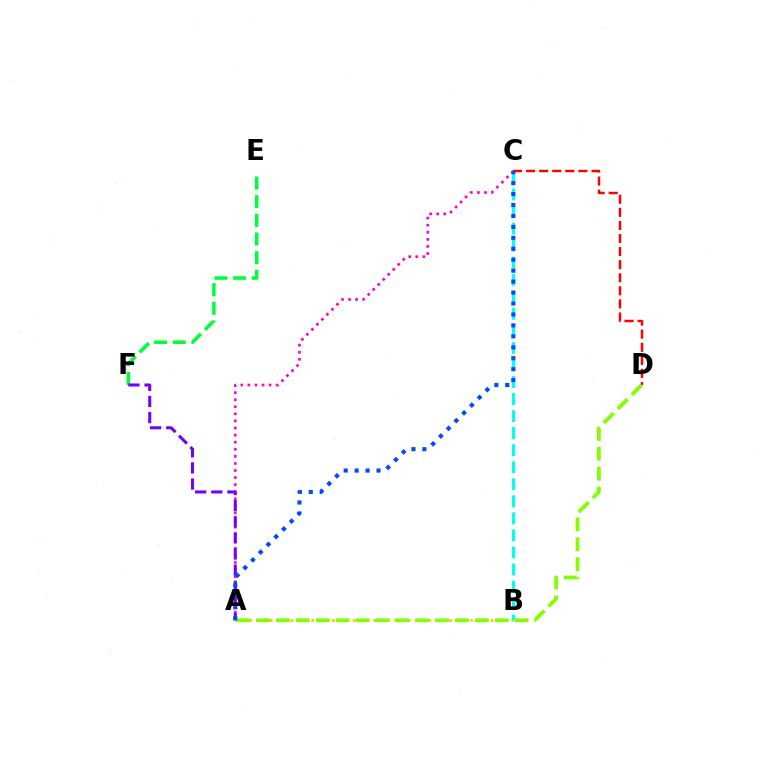{('A', 'B'): [{'color': '#ffbd00', 'line_style': 'dotted', 'thickness': 1.87}], ('A', 'C'): [{'color': '#ff00cf', 'line_style': 'dotted', 'thickness': 1.92}, {'color': '#004bff', 'line_style': 'dotted', 'thickness': 2.97}], ('C', 'D'): [{'color': '#ff0000', 'line_style': 'dashed', 'thickness': 1.78}], ('B', 'C'): [{'color': '#00fff6', 'line_style': 'dashed', 'thickness': 2.32}], ('E', 'F'): [{'color': '#00ff39', 'line_style': 'dashed', 'thickness': 2.54}], ('A', 'F'): [{'color': '#7200ff', 'line_style': 'dashed', 'thickness': 2.19}], ('A', 'D'): [{'color': '#84ff00', 'line_style': 'dashed', 'thickness': 2.7}]}